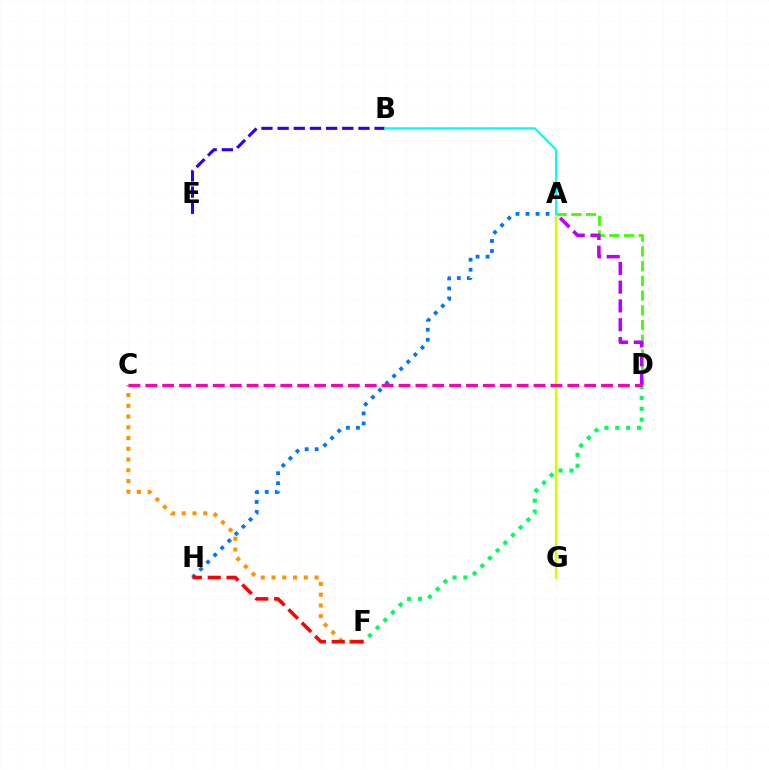{('A', 'D'): [{'color': '#3dff00', 'line_style': 'dashed', 'thickness': 2.0}, {'color': '#b900ff', 'line_style': 'dashed', 'thickness': 2.55}], ('A', 'H'): [{'color': '#0074ff', 'line_style': 'dotted', 'thickness': 2.72}], ('A', 'G'): [{'color': '#d1ff00', 'line_style': 'solid', 'thickness': 1.7}], ('B', 'E'): [{'color': '#2500ff', 'line_style': 'dashed', 'thickness': 2.2}], ('A', 'B'): [{'color': '#00fff6', 'line_style': 'solid', 'thickness': 1.6}], ('C', 'F'): [{'color': '#ff9400', 'line_style': 'dotted', 'thickness': 2.92}], ('D', 'F'): [{'color': '#00ff5c', 'line_style': 'dotted', 'thickness': 2.95}], ('F', 'H'): [{'color': '#ff0000', 'line_style': 'dashed', 'thickness': 2.56}], ('C', 'D'): [{'color': '#ff00ac', 'line_style': 'dashed', 'thickness': 2.29}]}